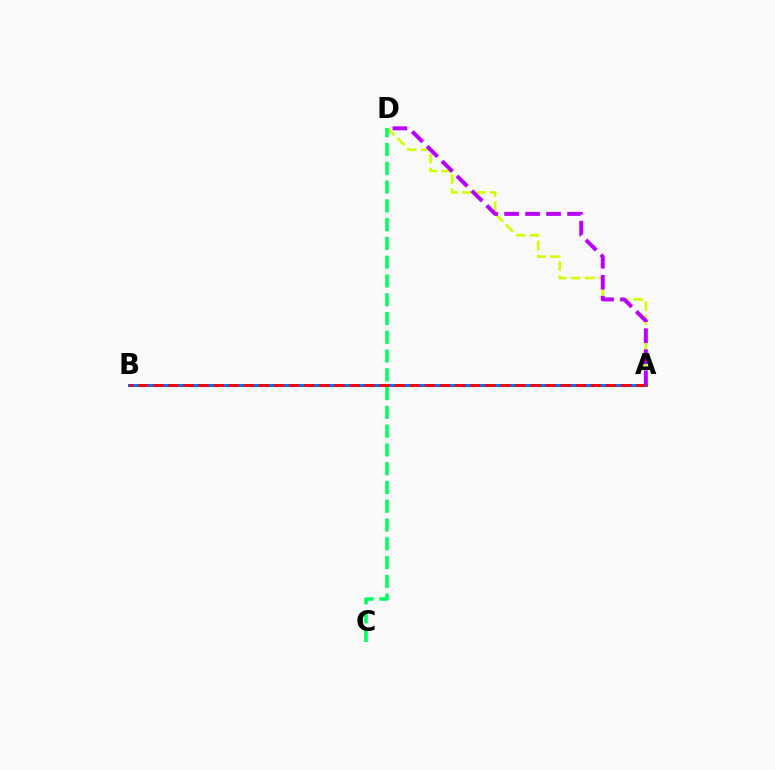{('A', 'D'): [{'color': '#d1ff00', 'line_style': 'dashed', 'thickness': 1.9}, {'color': '#b900ff', 'line_style': 'dashed', 'thickness': 2.85}], ('A', 'B'): [{'color': '#0074ff', 'line_style': 'solid', 'thickness': 2.17}, {'color': '#ff0000', 'line_style': 'dashed', 'thickness': 2.05}], ('C', 'D'): [{'color': '#00ff5c', 'line_style': 'dashed', 'thickness': 2.55}]}